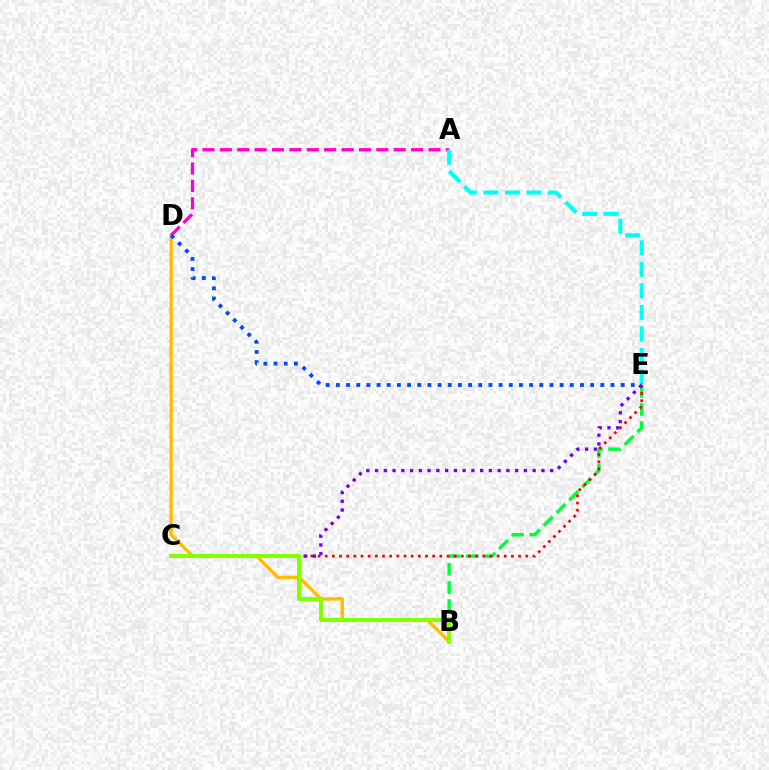{('B', 'D'): [{'color': '#ffbd00', 'line_style': 'solid', 'thickness': 2.41}], ('B', 'E'): [{'color': '#00ff39', 'line_style': 'dashed', 'thickness': 2.46}], ('A', 'D'): [{'color': '#ff00cf', 'line_style': 'dashed', 'thickness': 2.36}], ('C', 'E'): [{'color': '#ff0000', 'line_style': 'dotted', 'thickness': 1.95}, {'color': '#7200ff', 'line_style': 'dotted', 'thickness': 2.38}], ('A', 'E'): [{'color': '#00fff6', 'line_style': 'dashed', 'thickness': 2.92}], ('B', 'C'): [{'color': '#84ff00', 'line_style': 'solid', 'thickness': 2.85}], ('D', 'E'): [{'color': '#004bff', 'line_style': 'dotted', 'thickness': 2.76}]}